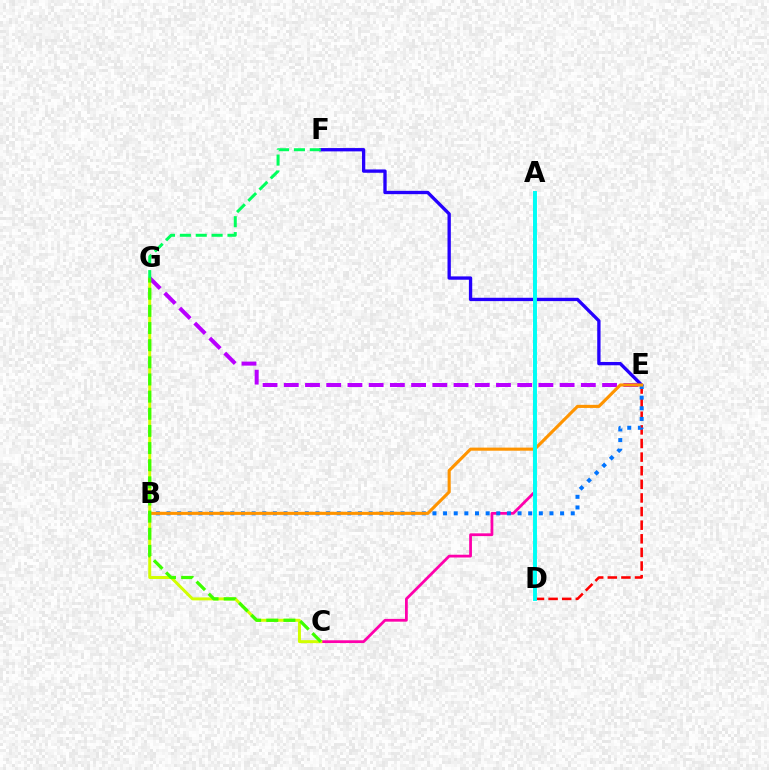{('A', 'C'): [{'color': '#ff00ac', 'line_style': 'solid', 'thickness': 2.0}], ('D', 'E'): [{'color': '#ff0000', 'line_style': 'dashed', 'thickness': 1.85}], ('E', 'F'): [{'color': '#2500ff', 'line_style': 'solid', 'thickness': 2.39}], ('C', 'G'): [{'color': '#d1ff00', 'line_style': 'solid', 'thickness': 2.14}, {'color': '#3dff00', 'line_style': 'dashed', 'thickness': 2.33}], ('E', 'G'): [{'color': '#b900ff', 'line_style': 'dashed', 'thickness': 2.88}], ('B', 'E'): [{'color': '#0074ff', 'line_style': 'dotted', 'thickness': 2.89}, {'color': '#ff9400', 'line_style': 'solid', 'thickness': 2.24}], ('A', 'D'): [{'color': '#00fff6', 'line_style': 'solid', 'thickness': 2.82}], ('F', 'G'): [{'color': '#00ff5c', 'line_style': 'dashed', 'thickness': 2.16}]}